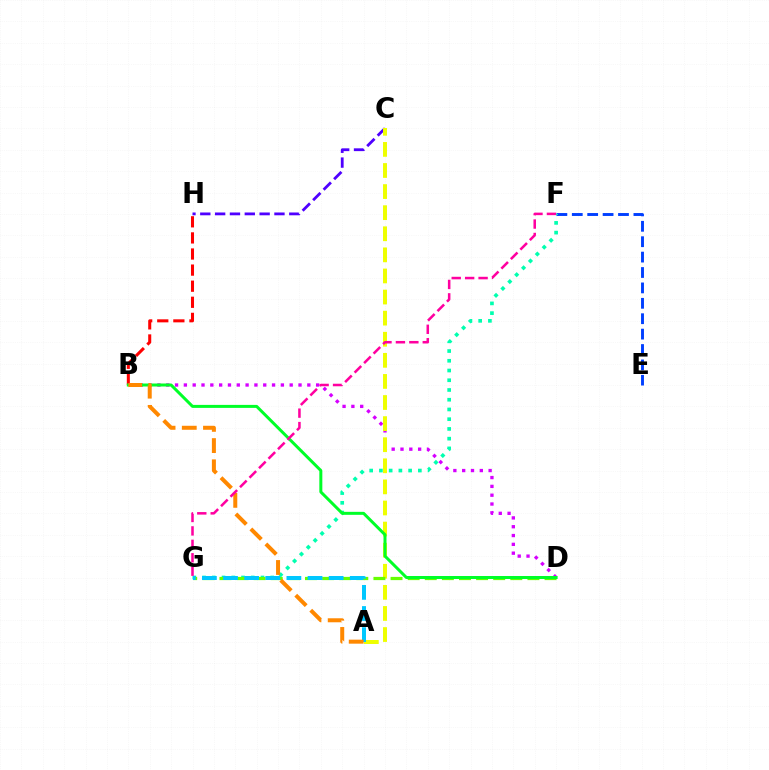{('B', 'H'): [{'color': '#ff0000', 'line_style': 'dashed', 'thickness': 2.19}], ('E', 'F'): [{'color': '#003fff', 'line_style': 'dashed', 'thickness': 2.09}], ('F', 'G'): [{'color': '#00ffaf', 'line_style': 'dotted', 'thickness': 2.65}, {'color': '#ff00a0', 'line_style': 'dashed', 'thickness': 1.82}], ('C', 'H'): [{'color': '#4f00ff', 'line_style': 'dashed', 'thickness': 2.01}], ('B', 'D'): [{'color': '#d600ff', 'line_style': 'dotted', 'thickness': 2.4}, {'color': '#00ff27', 'line_style': 'solid', 'thickness': 2.16}], ('A', 'C'): [{'color': '#eeff00', 'line_style': 'dashed', 'thickness': 2.87}], ('D', 'G'): [{'color': '#66ff00', 'line_style': 'dashed', 'thickness': 2.32}], ('A', 'G'): [{'color': '#00c7ff', 'line_style': 'dashed', 'thickness': 2.87}], ('A', 'B'): [{'color': '#ff8800', 'line_style': 'dashed', 'thickness': 2.88}]}